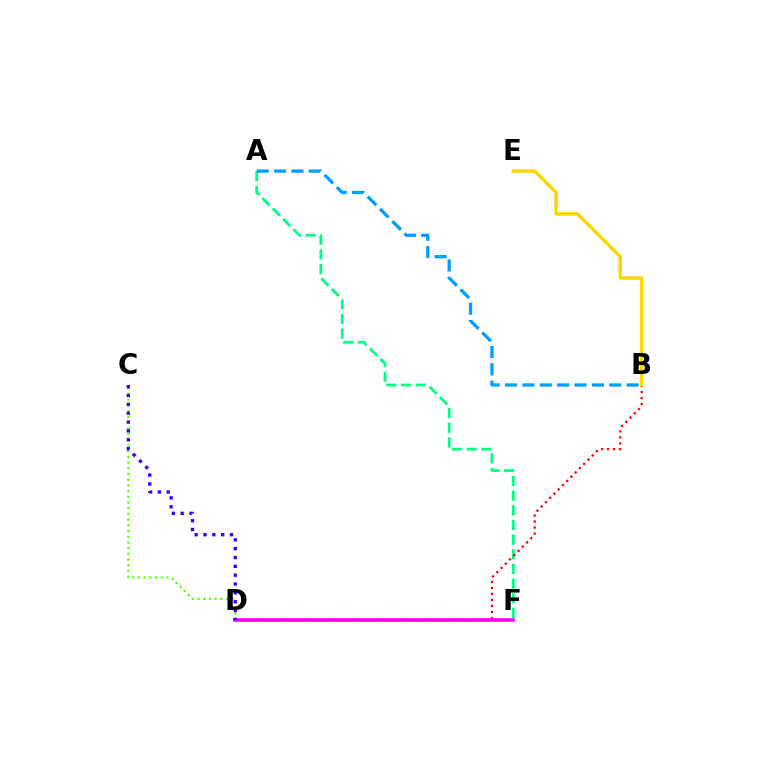{('A', 'F'): [{'color': '#00ff86', 'line_style': 'dashed', 'thickness': 1.99}], ('B', 'D'): [{'color': '#ff0000', 'line_style': 'dotted', 'thickness': 1.63}], ('D', 'F'): [{'color': '#ff00ed', 'line_style': 'solid', 'thickness': 2.58}], ('A', 'B'): [{'color': '#009eff', 'line_style': 'dashed', 'thickness': 2.36}], ('B', 'E'): [{'color': '#ffd500', 'line_style': 'solid', 'thickness': 2.49}], ('C', 'D'): [{'color': '#4fff00', 'line_style': 'dotted', 'thickness': 1.55}, {'color': '#3700ff', 'line_style': 'dotted', 'thickness': 2.4}]}